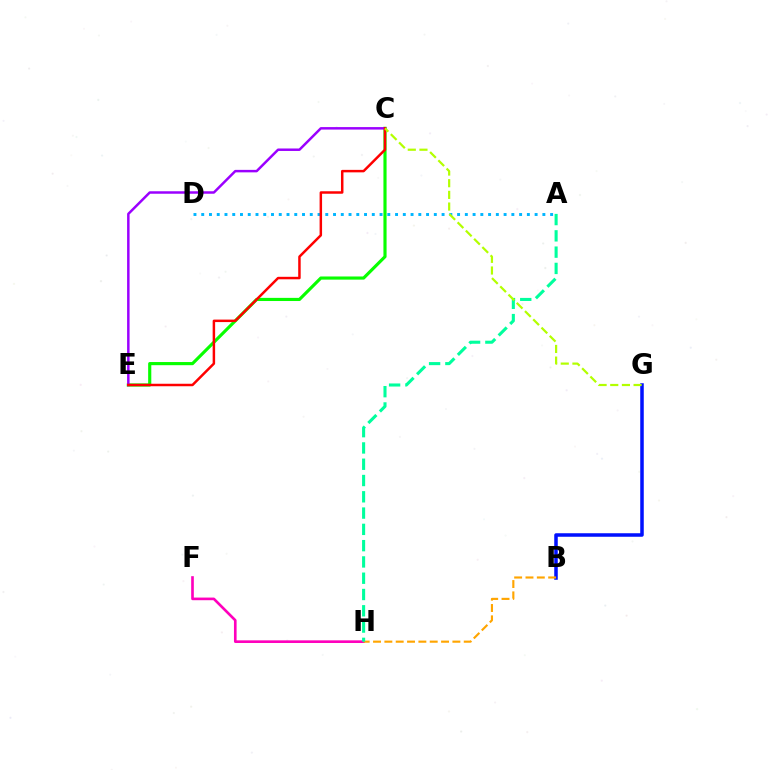{('F', 'H'): [{'color': '#ff00bd', 'line_style': 'solid', 'thickness': 1.9}], ('B', 'G'): [{'color': '#0010ff', 'line_style': 'solid', 'thickness': 2.53}], ('B', 'H'): [{'color': '#ffa500', 'line_style': 'dashed', 'thickness': 1.54}], ('A', 'D'): [{'color': '#00b5ff', 'line_style': 'dotted', 'thickness': 2.11}], ('C', 'E'): [{'color': '#08ff00', 'line_style': 'solid', 'thickness': 2.27}, {'color': '#9b00ff', 'line_style': 'solid', 'thickness': 1.79}, {'color': '#ff0000', 'line_style': 'solid', 'thickness': 1.79}], ('A', 'H'): [{'color': '#00ff9d', 'line_style': 'dashed', 'thickness': 2.21}], ('C', 'G'): [{'color': '#b3ff00', 'line_style': 'dashed', 'thickness': 1.59}]}